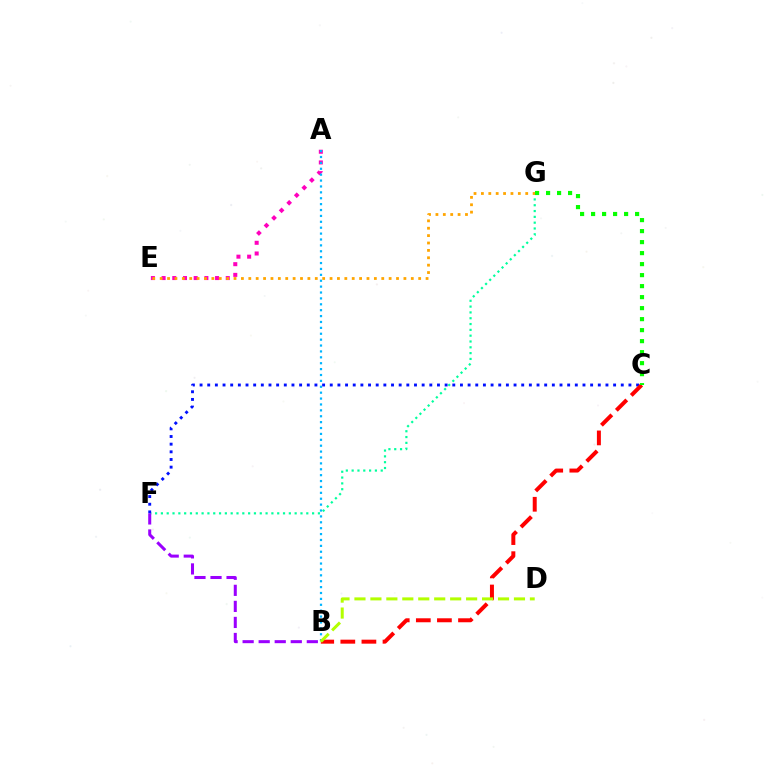{('F', 'G'): [{'color': '#00ff9d', 'line_style': 'dotted', 'thickness': 1.58}], ('A', 'E'): [{'color': '#ff00bd', 'line_style': 'dotted', 'thickness': 2.91}], ('A', 'B'): [{'color': '#00b5ff', 'line_style': 'dotted', 'thickness': 1.6}], ('C', 'F'): [{'color': '#0010ff', 'line_style': 'dotted', 'thickness': 2.08}], ('B', 'C'): [{'color': '#ff0000', 'line_style': 'dashed', 'thickness': 2.87}], ('E', 'G'): [{'color': '#ffa500', 'line_style': 'dotted', 'thickness': 2.01}], ('C', 'G'): [{'color': '#08ff00', 'line_style': 'dotted', 'thickness': 2.99}], ('B', 'D'): [{'color': '#b3ff00', 'line_style': 'dashed', 'thickness': 2.17}], ('B', 'F'): [{'color': '#9b00ff', 'line_style': 'dashed', 'thickness': 2.18}]}